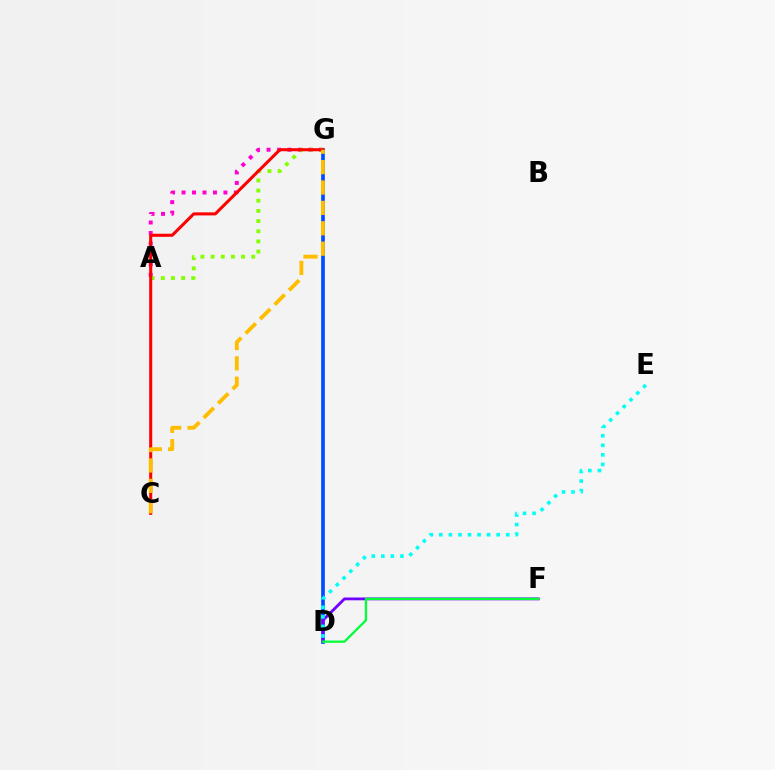{('D', 'G'): [{'color': '#004bff', 'line_style': 'solid', 'thickness': 2.63}], ('A', 'G'): [{'color': '#ff00cf', 'line_style': 'dotted', 'thickness': 2.85}, {'color': '#84ff00', 'line_style': 'dotted', 'thickness': 2.76}], ('D', 'F'): [{'color': '#7200ff', 'line_style': 'solid', 'thickness': 2.02}, {'color': '#00ff39', 'line_style': 'solid', 'thickness': 1.65}], ('D', 'E'): [{'color': '#00fff6', 'line_style': 'dotted', 'thickness': 2.6}], ('C', 'G'): [{'color': '#ff0000', 'line_style': 'solid', 'thickness': 2.2}, {'color': '#ffbd00', 'line_style': 'dashed', 'thickness': 2.77}]}